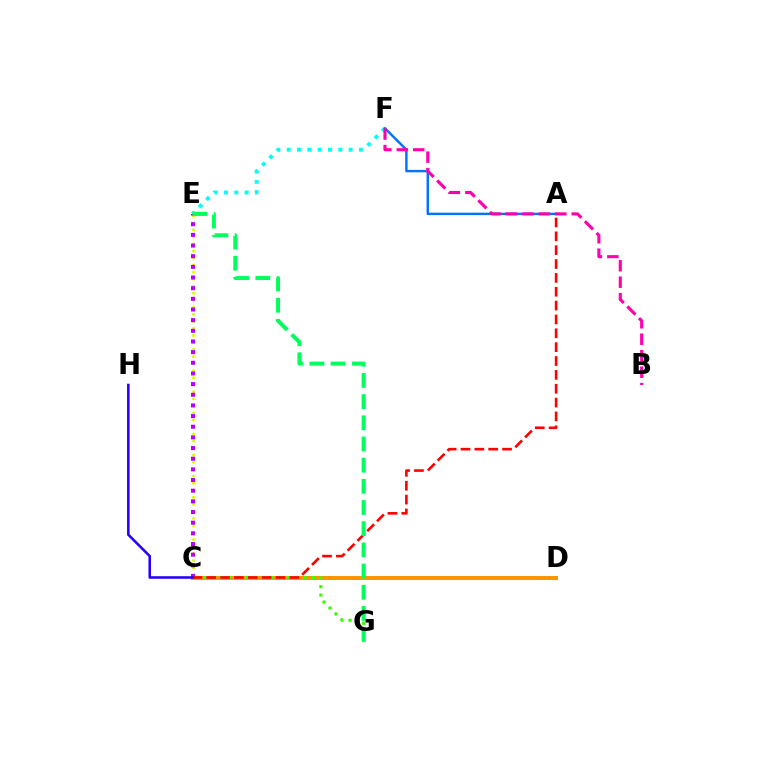{('C', 'D'): [{'color': '#ff9400', 'line_style': 'solid', 'thickness': 2.86}], ('E', 'F'): [{'color': '#00fff6', 'line_style': 'dotted', 'thickness': 2.81}], ('C', 'E'): [{'color': '#d1ff00', 'line_style': 'dotted', 'thickness': 1.91}, {'color': '#b900ff', 'line_style': 'dotted', 'thickness': 2.9}], ('C', 'G'): [{'color': '#3dff00', 'line_style': 'dotted', 'thickness': 2.27}], ('A', 'F'): [{'color': '#0074ff', 'line_style': 'solid', 'thickness': 1.75}], ('A', 'C'): [{'color': '#ff0000', 'line_style': 'dashed', 'thickness': 1.88}], ('E', 'G'): [{'color': '#00ff5c', 'line_style': 'dashed', 'thickness': 2.88}], ('C', 'H'): [{'color': '#2500ff', 'line_style': 'solid', 'thickness': 1.84}], ('B', 'F'): [{'color': '#ff00ac', 'line_style': 'dashed', 'thickness': 2.24}]}